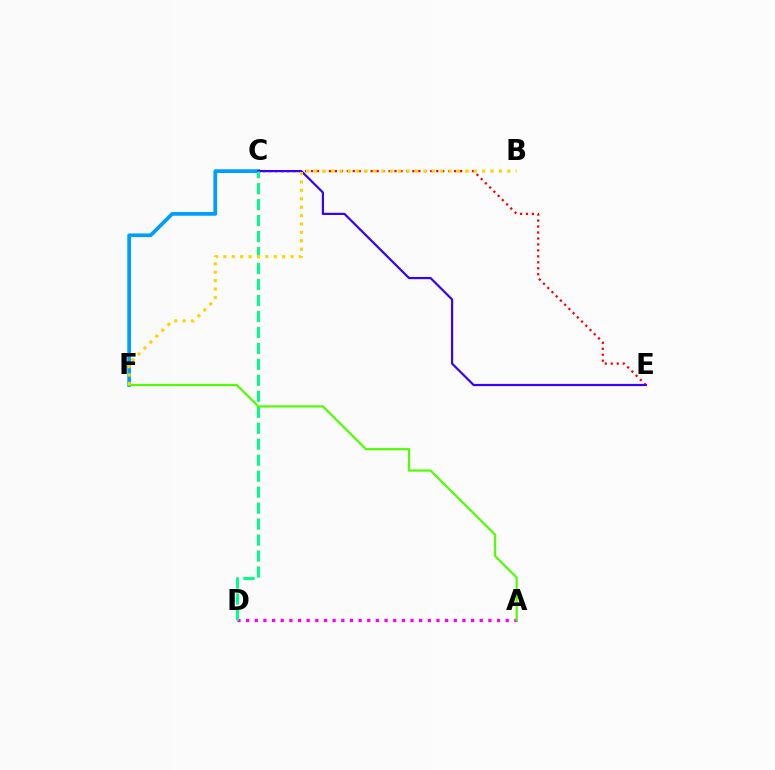{('C', 'E'): [{'color': '#ff0000', 'line_style': 'dotted', 'thickness': 1.62}, {'color': '#3700ff', 'line_style': 'solid', 'thickness': 1.59}], ('C', 'F'): [{'color': '#009eff', 'line_style': 'solid', 'thickness': 2.68}], ('A', 'D'): [{'color': '#ff00ed', 'line_style': 'dotted', 'thickness': 2.35}], ('C', 'D'): [{'color': '#00ff86', 'line_style': 'dashed', 'thickness': 2.17}], ('A', 'F'): [{'color': '#4fff00', 'line_style': 'solid', 'thickness': 1.57}], ('B', 'F'): [{'color': '#ffd500', 'line_style': 'dotted', 'thickness': 2.28}]}